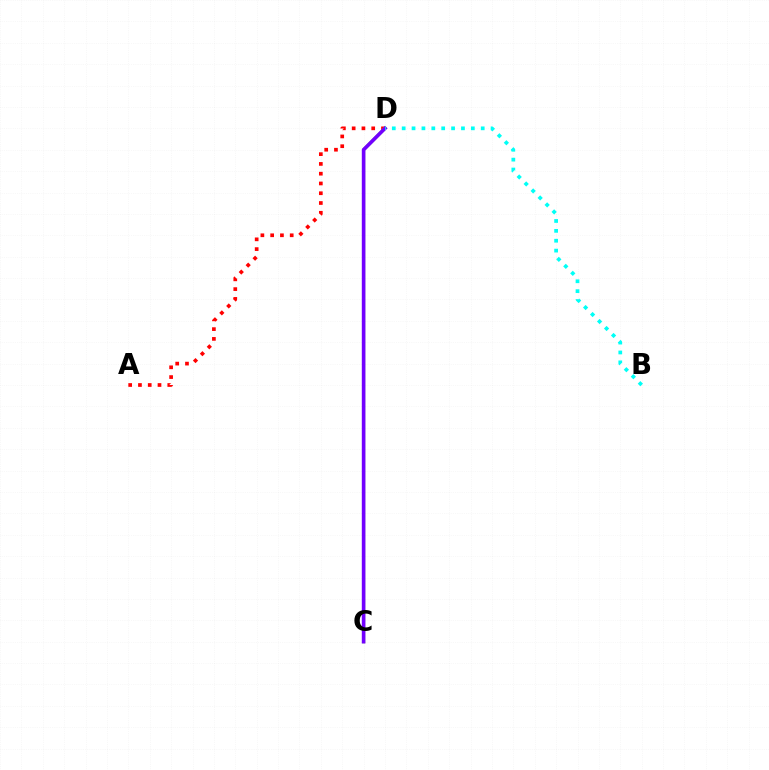{('A', 'D'): [{'color': '#ff0000', 'line_style': 'dotted', 'thickness': 2.66}], ('C', 'D'): [{'color': '#84ff00', 'line_style': 'solid', 'thickness': 2.17}, {'color': '#7200ff', 'line_style': 'solid', 'thickness': 2.61}], ('B', 'D'): [{'color': '#00fff6', 'line_style': 'dotted', 'thickness': 2.68}]}